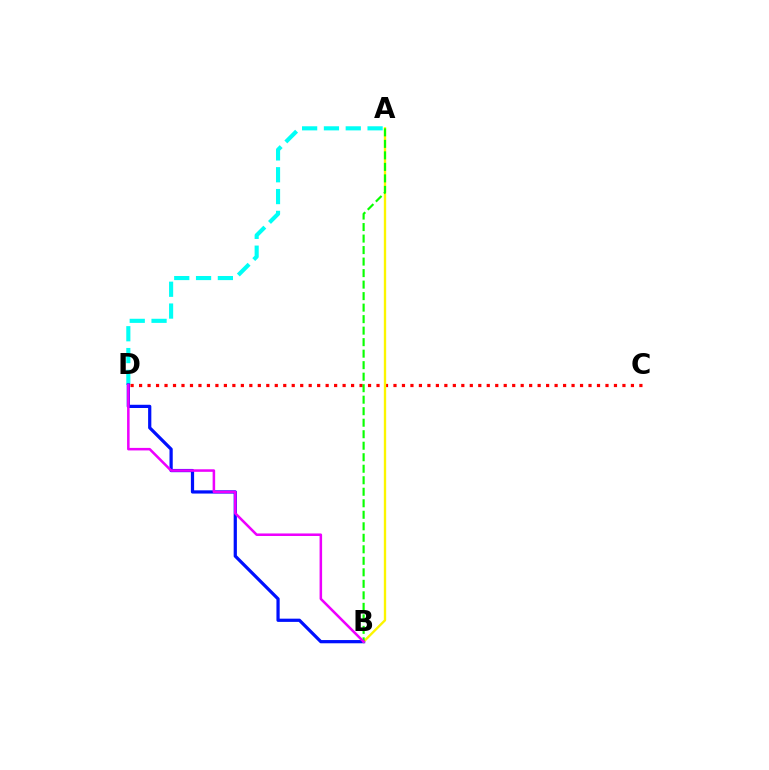{('A', 'D'): [{'color': '#00fff6', 'line_style': 'dashed', 'thickness': 2.96}], ('C', 'D'): [{'color': '#ff0000', 'line_style': 'dotted', 'thickness': 2.3}], ('B', 'D'): [{'color': '#0010ff', 'line_style': 'solid', 'thickness': 2.32}, {'color': '#ee00ff', 'line_style': 'solid', 'thickness': 1.83}], ('A', 'B'): [{'color': '#fcf500', 'line_style': 'solid', 'thickness': 1.69}, {'color': '#08ff00', 'line_style': 'dashed', 'thickness': 1.56}]}